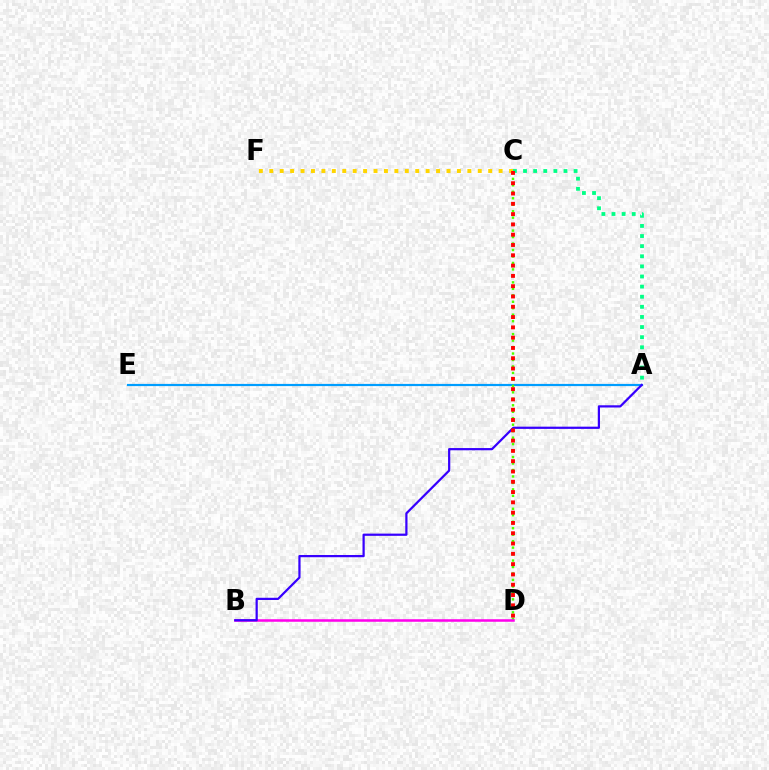{('A', 'E'): [{'color': '#009eff', 'line_style': 'solid', 'thickness': 1.58}], ('C', 'D'): [{'color': '#4fff00', 'line_style': 'dotted', 'thickness': 1.76}, {'color': '#ff0000', 'line_style': 'dotted', 'thickness': 2.8}], ('B', 'D'): [{'color': '#ff00ed', 'line_style': 'solid', 'thickness': 1.82}], ('A', 'C'): [{'color': '#00ff86', 'line_style': 'dotted', 'thickness': 2.75}], ('A', 'B'): [{'color': '#3700ff', 'line_style': 'solid', 'thickness': 1.6}], ('C', 'F'): [{'color': '#ffd500', 'line_style': 'dotted', 'thickness': 2.83}]}